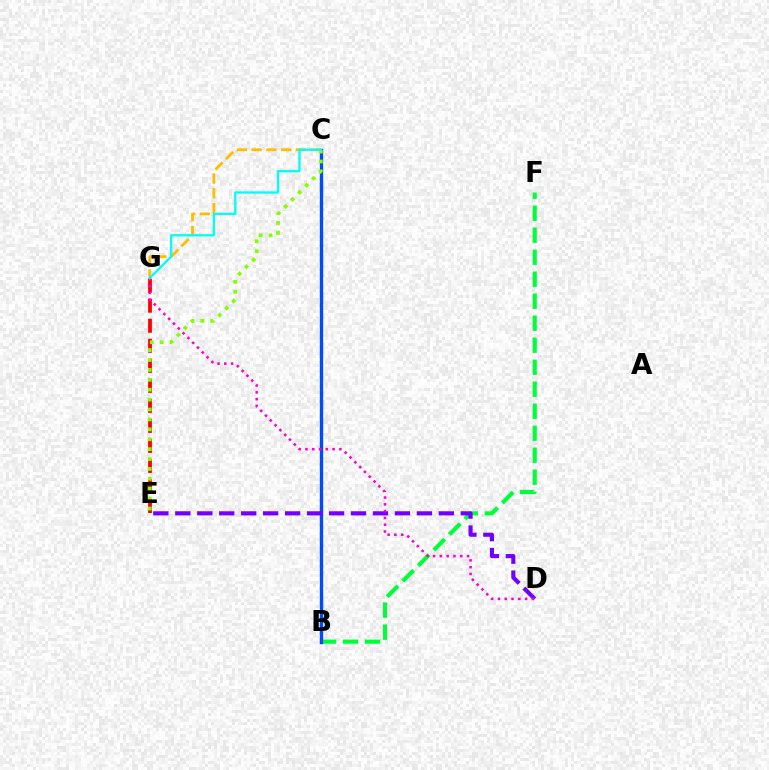{('B', 'F'): [{'color': '#00ff39', 'line_style': 'dashed', 'thickness': 2.99}], ('E', 'G'): [{'color': '#ff0000', 'line_style': 'dashed', 'thickness': 2.72}], ('C', 'G'): [{'color': '#ffbd00', 'line_style': 'dashed', 'thickness': 2.01}, {'color': '#00fff6', 'line_style': 'solid', 'thickness': 1.66}], ('B', 'C'): [{'color': '#004bff', 'line_style': 'solid', 'thickness': 2.43}], ('D', 'E'): [{'color': '#7200ff', 'line_style': 'dashed', 'thickness': 2.98}], ('C', 'E'): [{'color': '#84ff00', 'line_style': 'dotted', 'thickness': 2.69}], ('D', 'G'): [{'color': '#ff00cf', 'line_style': 'dotted', 'thickness': 1.85}]}